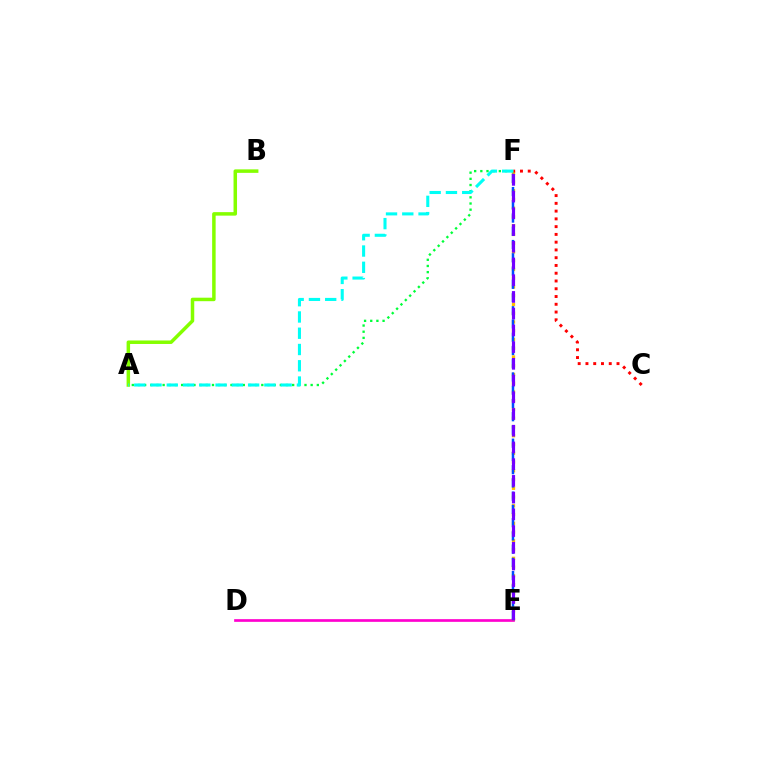{('D', 'E'): [{'color': '#ff00cf', 'line_style': 'solid', 'thickness': 1.94}], ('E', 'F'): [{'color': '#ffbd00', 'line_style': 'dotted', 'thickness': 2.38}, {'color': '#004bff', 'line_style': 'dashed', 'thickness': 1.8}, {'color': '#7200ff', 'line_style': 'dashed', 'thickness': 2.27}], ('A', 'B'): [{'color': '#84ff00', 'line_style': 'solid', 'thickness': 2.52}], ('A', 'F'): [{'color': '#00ff39', 'line_style': 'dotted', 'thickness': 1.68}, {'color': '#00fff6', 'line_style': 'dashed', 'thickness': 2.21}], ('C', 'F'): [{'color': '#ff0000', 'line_style': 'dotted', 'thickness': 2.11}]}